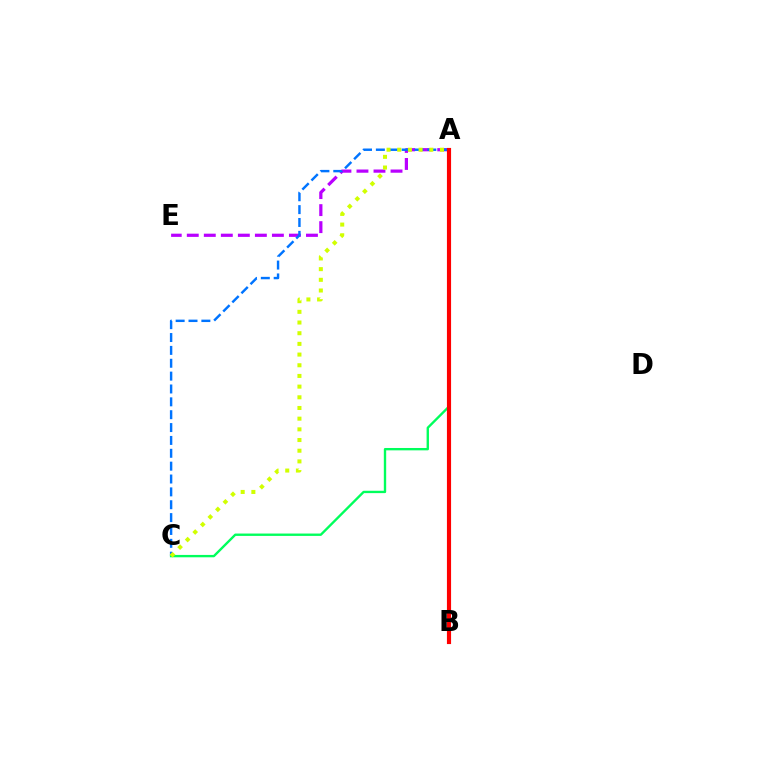{('A', 'E'): [{'color': '#b900ff', 'line_style': 'dashed', 'thickness': 2.31}], ('A', 'C'): [{'color': '#0074ff', 'line_style': 'dashed', 'thickness': 1.75}, {'color': '#00ff5c', 'line_style': 'solid', 'thickness': 1.7}, {'color': '#d1ff00', 'line_style': 'dotted', 'thickness': 2.9}], ('A', 'B'): [{'color': '#ff0000', 'line_style': 'solid', 'thickness': 2.99}]}